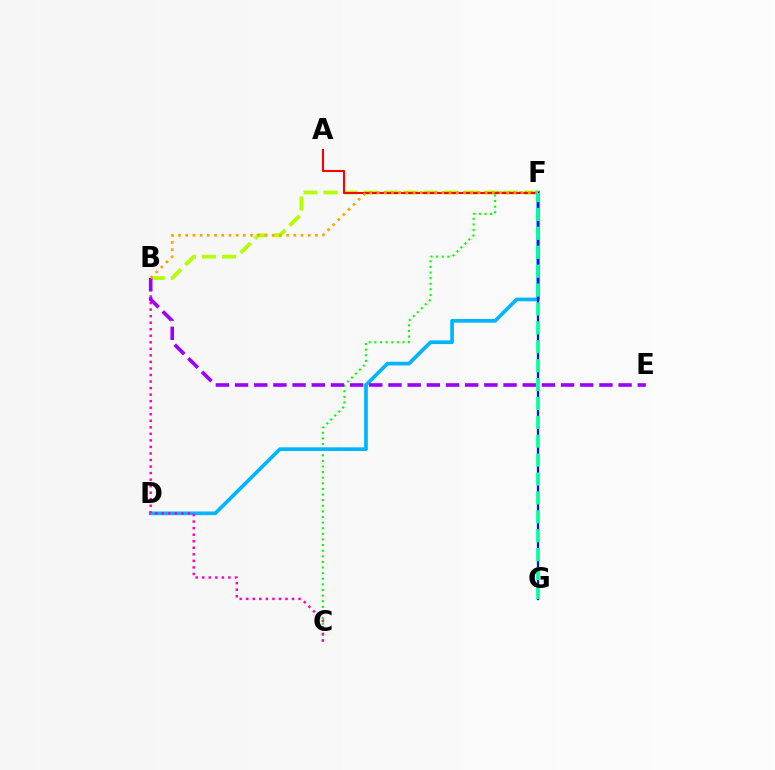{('B', 'F'): [{'color': '#b3ff00', 'line_style': 'dashed', 'thickness': 2.73}, {'color': '#ffa500', 'line_style': 'dotted', 'thickness': 1.96}], ('C', 'F'): [{'color': '#08ff00', 'line_style': 'dotted', 'thickness': 1.53}], ('D', 'F'): [{'color': '#00b5ff', 'line_style': 'solid', 'thickness': 2.66}], ('A', 'F'): [{'color': '#ff0000', 'line_style': 'solid', 'thickness': 1.51}], ('B', 'C'): [{'color': '#ff00bd', 'line_style': 'dotted', 'thickness': 1.78}], ('F', 'G'): [{'color': '#0010ff', 'line_style': 'solid', 'thickness': 1.61}, {'color': '#00ff9d', 'line_style': 'dashed', 'thickness': 2.57}], ('B', 'E'): [{'color': '#9b00ff', 'line_style': 'dashed', 'thickness': 2.61}]}